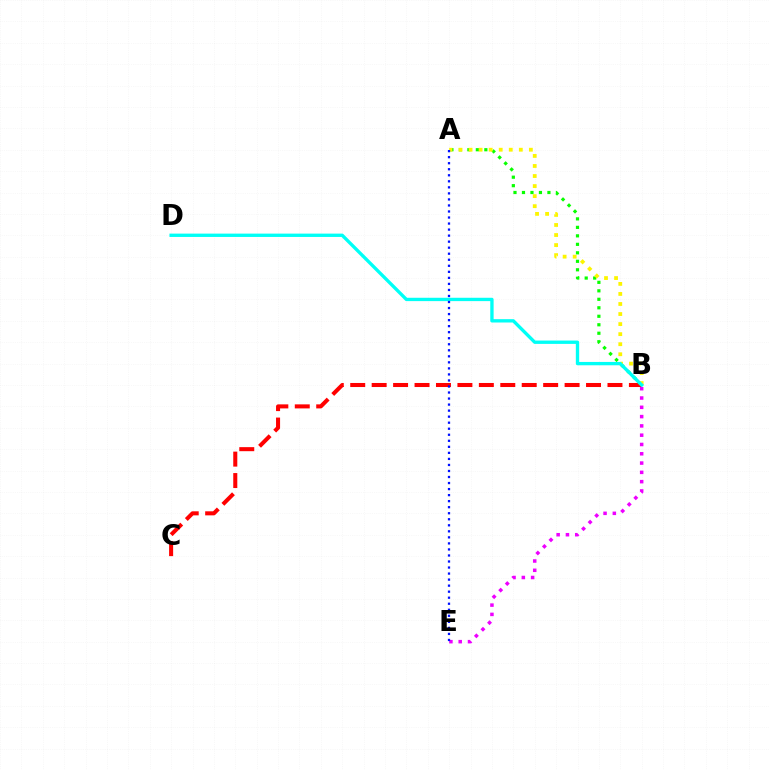{('B', 'C'): [{'color': '#ff0000', 'line_style': 'dashed', 'thickness': 2.91}], ('A', 'B'): [{'color': '#08ff00', 'line_style': 'dotted', 'thickness': 2.31}, {'color': '#fcf500', 'line_style': 'dotted', 'thickness': 2.73}], ('B', 'D'): [{'color': '#00fff6', 'line_style': 'solid', 'thickness': 2.41}], ('B', 'E'): [{'color': '#ee00ff', 'line_style': 'dotted', 'thickness': 2.53}], ('A', 'E'): [{'color': '#0010ff', 'line_style': 'dotted', 'thickness': 1.64}]}